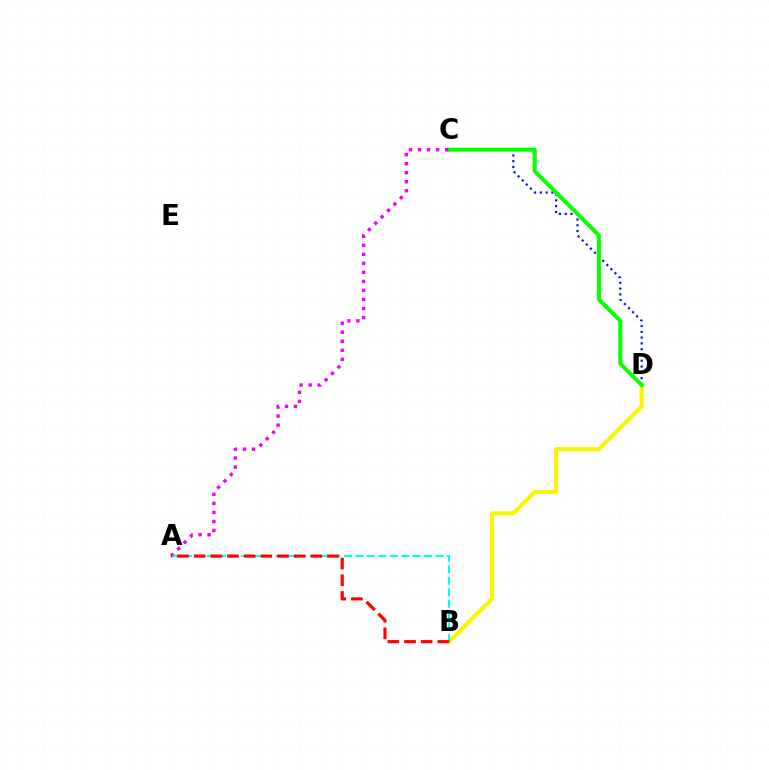{('C', 'D'): [{'color': '#0010ff', 'line_style': 'dotted', 'thickness': 1.57}, {'color': '#08ff00', 'line_style': 'solid', 'thickness': 2.88}], ('B', 'D'): [{'color': '#fcf500', 'line_style': 'solid', 'thickness': 2.98}], ('A', 'C'): [{'color': '#ee00ff', 'line_style': 'dotted', 'thickness': 2.45}], ('A', 'B'): [{'color': '#00fff6', 'line_style': 'dashed', 'thickness': 1.55}, {'color': '#ff0000', 'line_style': 'dashed', 'thickness': 2.26}]}